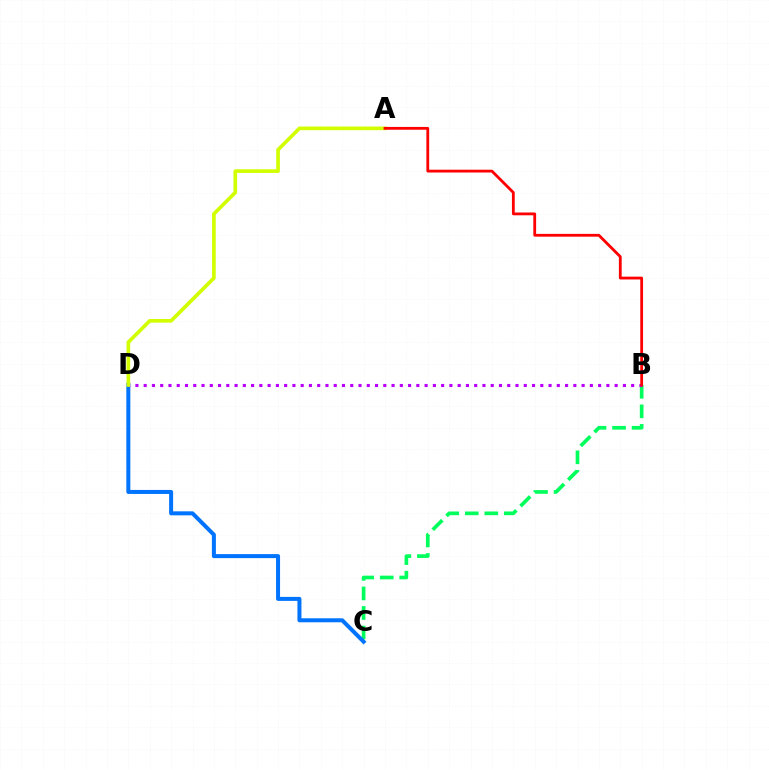{('B', 'C'): [{'color': '#00ff5c', 'line_style': 'dashed', 'thickness': 2.65}], ('C', 'D'): [{'color': '#0074ff', 'line_style': 'solid', 'thickness': 2.88}], ('B', 'D'): [{'color': '#b900ff', 'line_style': 'dotted', 'thickness': 2.24}], ('A', 'D'): [{'color': '#d1ff00', 'line_style': 'solid', 'thickness': 2.63}], ('A', 'B'): [{'color': '#ff0000', 'line_style': 'solid', 'thickness': 2.02}]}